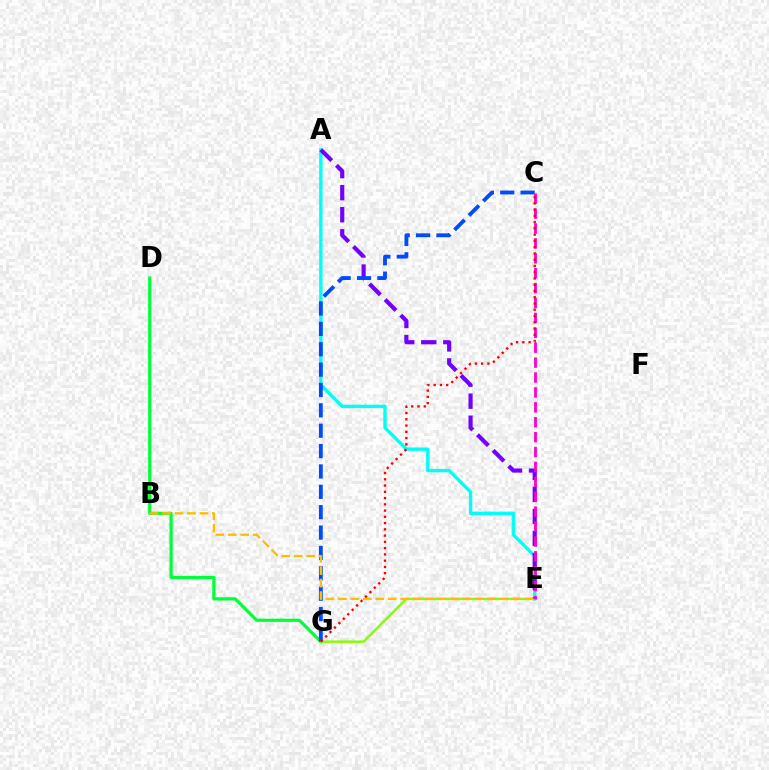{('A', 'E'): [{'color': '#00fff6', 'line_style': 'solid', 'thickness': 2.43}, {'color': '#7200ff', 'line_style': 'dashed', 'thickness': 3.0}], ('D', 'G'): [{'color': '#00ff39', 'line_style': 'solid', 'thickness': 2.3}], ('E', 'G'): [{'color': '#84ff00', 'line_style': 'solid', 'thickness': 1.75}], ('C', 'G'): [{'color': '#004bff', 'line_style': 'dashed', 'thickness': 2.77}, {'color': '#ff0000', 'line_style': 'dotted', 'thickness': 1.7}], ('C', 'E'): [{'color': '#ff00cf', 'line_style': 'dashed', 'thickness': 2.02}], ('B', 'E'): [{'color': '#ffbd00', 'line_style': 'dashed', 'thickness': 1.69}]}